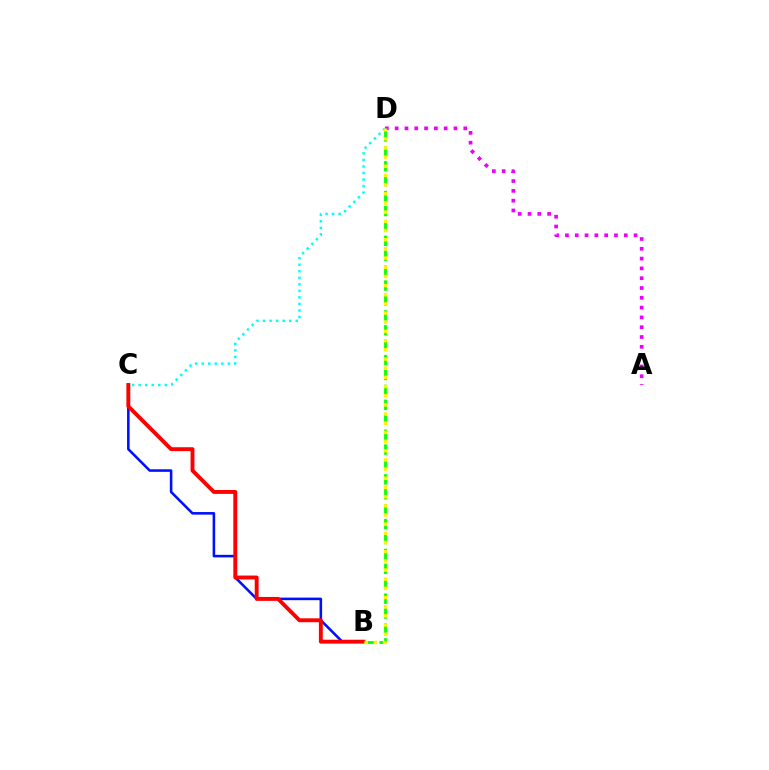{('B', 'C'): [{'color': '#0010ff', 'line_style': 'solid', 'thickness': 1.85}, {'color': '#ff0000', 'line_style': 'solid', 'thickness': 2.81}], ('A', 'D'): [{'color': '#ee00ff', 'line_style': 'dotted', 'thickness': 2.66}], ('C', 'D'): [{'color': '#00fff6', 'line_style': 'dotted', 'thickness': 1.78}], ('B', 'D'): [{'color': '#08ff00', 'line_style': 'dashed', 'thickness': 2.03}, {'color': '#fcf500', 'line_style': 'dotted', 'thickness': 2.49}]}